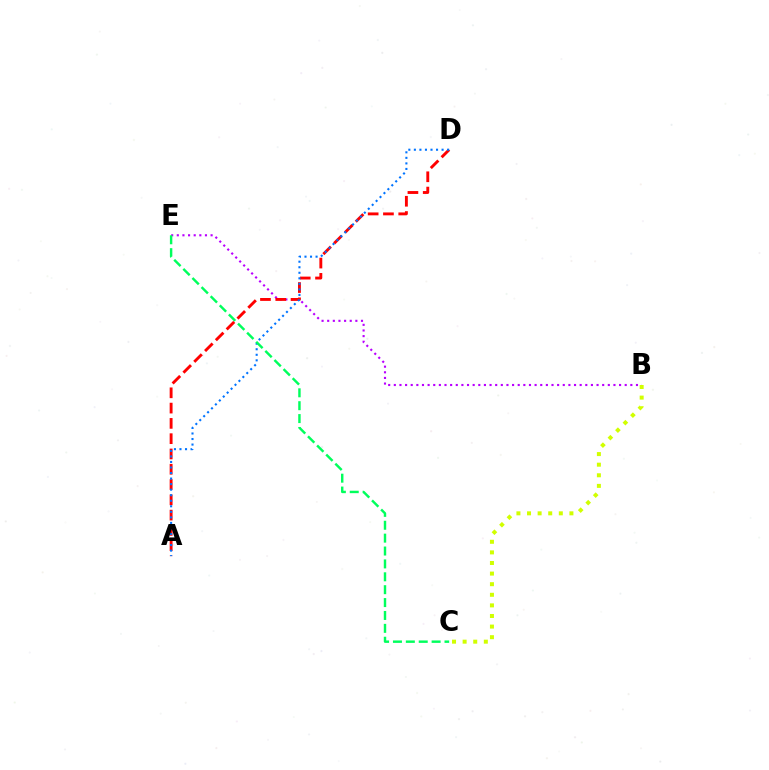{('B', 'E'): [{'color': '#b900ff', 'line_style': 'dotted', 'thickness': 1.53}], ('B', 'C'): [{'color': '#d1ff00', 'line_style': 'dotted', 'thickness': 2.88}], ('A', 'D'): [{'color': '#ff0000', 'line_style': 'dashed', 'thickness': 2.08}, {'color': '#0074ff', 'line_style': 'dotted', 'thickness': 1.51}], ('C', 'E'): [{'color': '#00ff5c', 'line_style': 'dashed', 'thickness': 1.75}]}